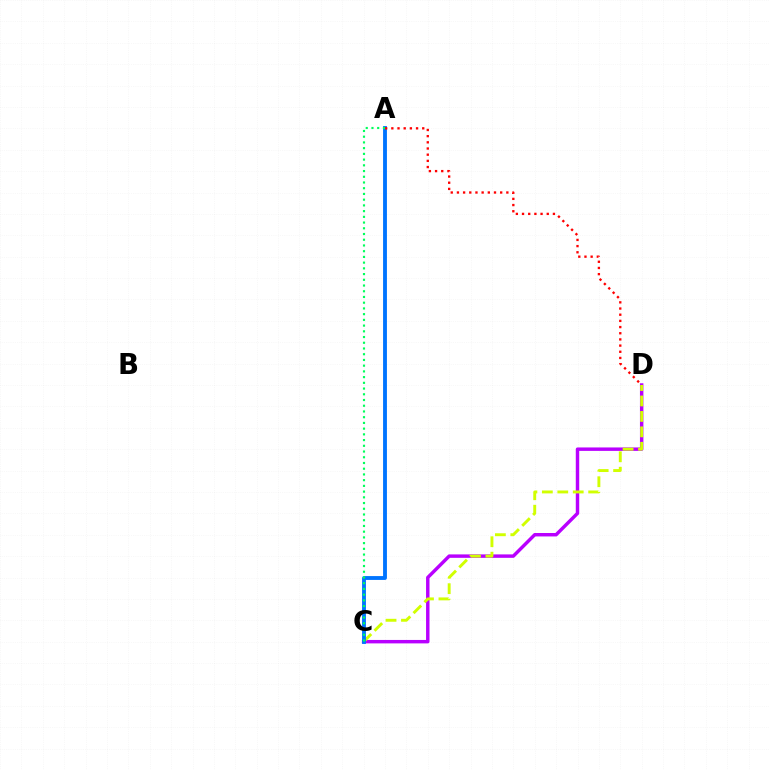{('C', 'D'): [{'color': '#b900ff', 'line_style': 'solid', 'thickness': 2.47}, {'color': '#d1ff00', 'line_style': 'dashed', 'thickness': 2.1}], ('A', 'C'): [{'color': '#0074ff', 'line_style': 'solid', 'thickness': 2.77}, {'color': '#00ff5c', 'line_style': 'dotted', 'thickness': 1.56}], ('A', 'D'): [{'color': '#ff0000', 'line_style': 'dotted', 'thickness': 1.68}]}